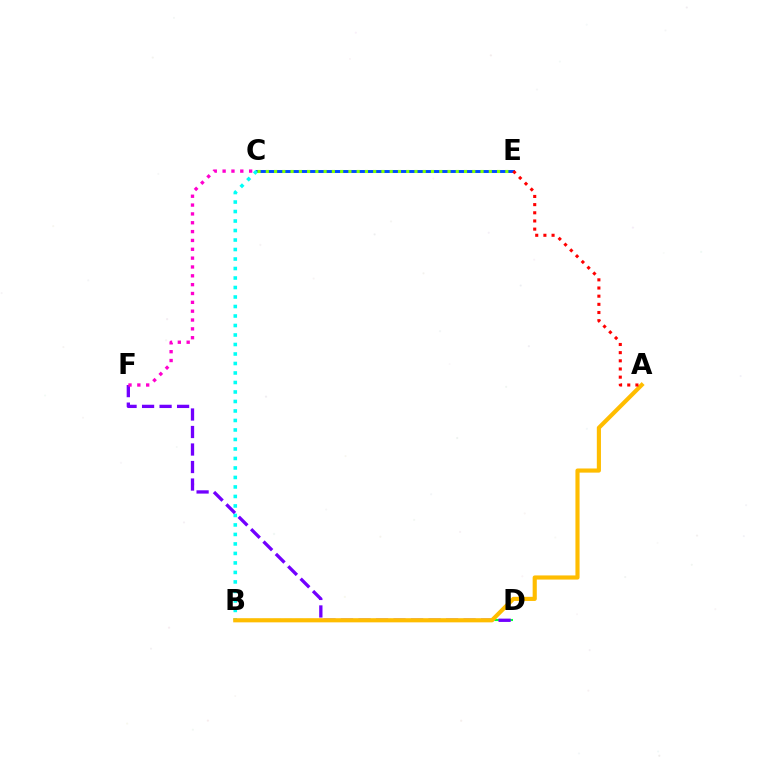{('B', 'D'): [{'color': '#00ff39', 'line_style': 'dashed', 'thickness': 1.5}], ('C', 'E'): [{'color': '#004bff', 'line_style': 'solid', 'thickness': 2.11}, {'color': '#84ff00', 'line_style': 'dotted', 'thickness': 2.24}], ('B', 'C'): [{'color': '#00fff6', 'line_style': 'dotted', 'thickness': 2.58}], ('D', 'F'): [{'color': '#7200ff', 'line_style': 'dashed', 'thickness': 2.38}], ('C', 'F'): [{'color': '#ff00cf', 'line_style': 'dotted', 'thickness': 2.4}], ('A', 'B'): [{'color': '#ffbd00', 'line_style': 'solid', 'thickness': 2.98}], ('A', 'E'): [{'color': '#ff0000', 'line_style': 'dotted', 'thickness': 2.22}]}